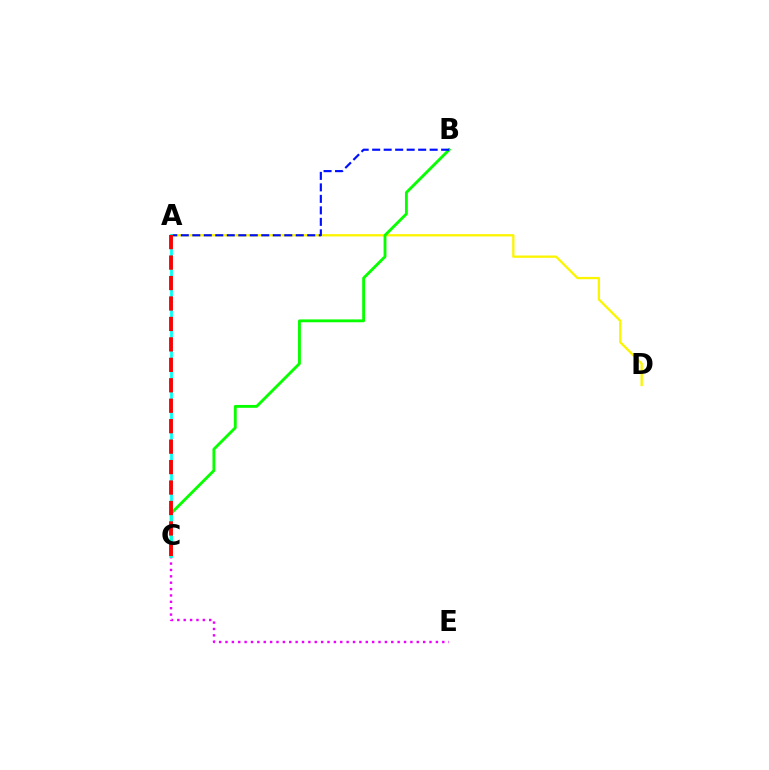{('C', 'E'): [{'color': '#ee00ff', 'line_style': 'dotted', 'thickness': 1.73}], ('A', 'D'): [{'color': '#fcf500', 'line_style': 'solid', 'thickness': 1.66}], ('B', 'C'): [{'color': '#08ff00', 'line_style': 'solid', 'thickness': 2.06}], ('A', 'B'): [{'color': '#0010ff', 'line_style': 'dashed', 'thickness': 1.56}], ('A', 'C'): [{'color': '#00fff6', 'line_style': 'solid', 'thickness': 1.97}, {'color': '#ff0000', 'line_style': 'dashed', 'thickness': 2.78}]}